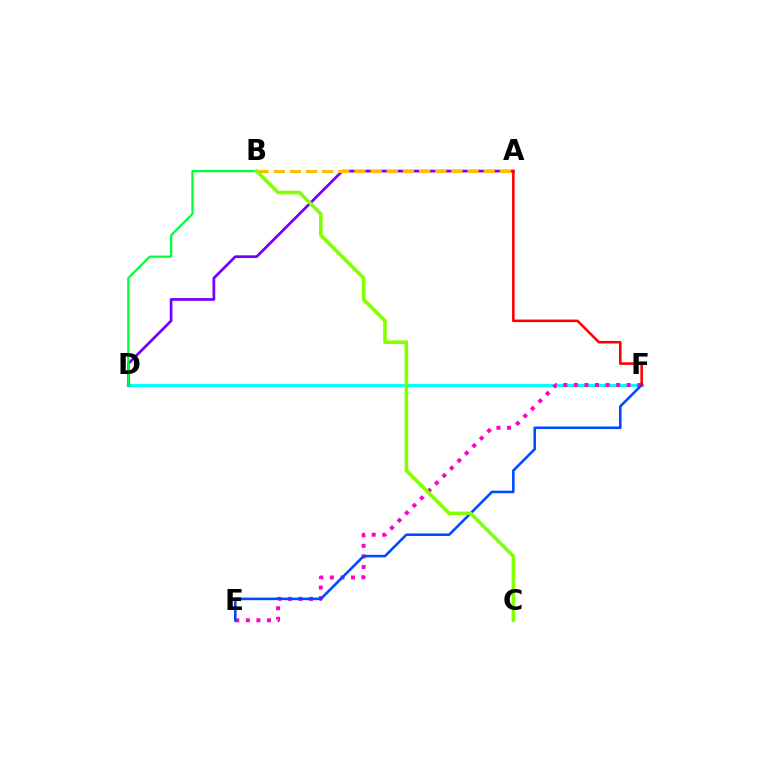{('D', 'F'): [{'color': '#00fff6', 'line_style': 'solid', 'thickness': 2.28}], ('E', 'F'): [{'color': '#ff00cf', 'line_style': 'dotted', 'thickness': 2.87}, {'color': '#004bff', 'line_style': 'solid', 'thickness': 1.87}], ('A', 'D'): [{'color': '#7200ff', 'line_style': 'solid', 'thickness': 1.96}], ('A', 'B'): [{'color': '#ffbd00', 'line_style': 'dashed', 'thickness': 2.19}], ('A', 'F'): [{'color': '#ff0000', 'line_style': 'solid', 'thickness': 1.85}], ('B', 'D'): [{'color': '#00ff39', 'line_style': 'solid', 'thickness': 1.62}], ('B', 'C'): [{'color': '#84ff00', 'line_style': 'solid', 'thickness': 2.59}]}